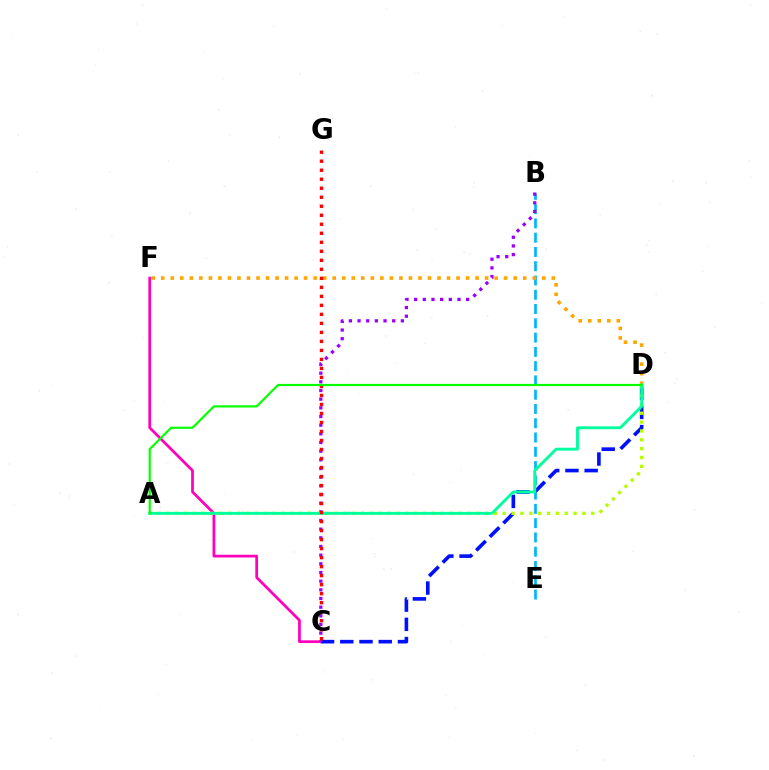{('B', 'E'): [{'color': '#00b5ff', 'line_style': 'dashed', 'thickness': 1.94}], ('C', 'F'): [{'color': '#ff00bd', 'line_style': 'solid', 'thickness': 1.97}], ('C', 'D'): [{'color': '#0010ff', 'line_style': 'dashed', 'thickness': 2.61}], ('D', 'F'): [{'color': '#ffa500', 'line_style': 'dotted', 'thickness': 2.59}], ('B', 'C'): [{'color': '#9b00ff', 'line_style': 'dotted', 'thickness': 2.35}], ('A', 'D'): [{'color': '#b3ff00', 'line_style': 'dotted', 'thickness': 2.41}, {'color': '#00ff9d', 'line_style': 'solid', 'thickness': 2.08}, {'color': '#08ff00', 'line_style': 'solid', 'thickness': 1.58}], ('C', 'G'): [{'color': '#ff0000', 'line_style': 'dotted', 'thickness': 2.45}]}